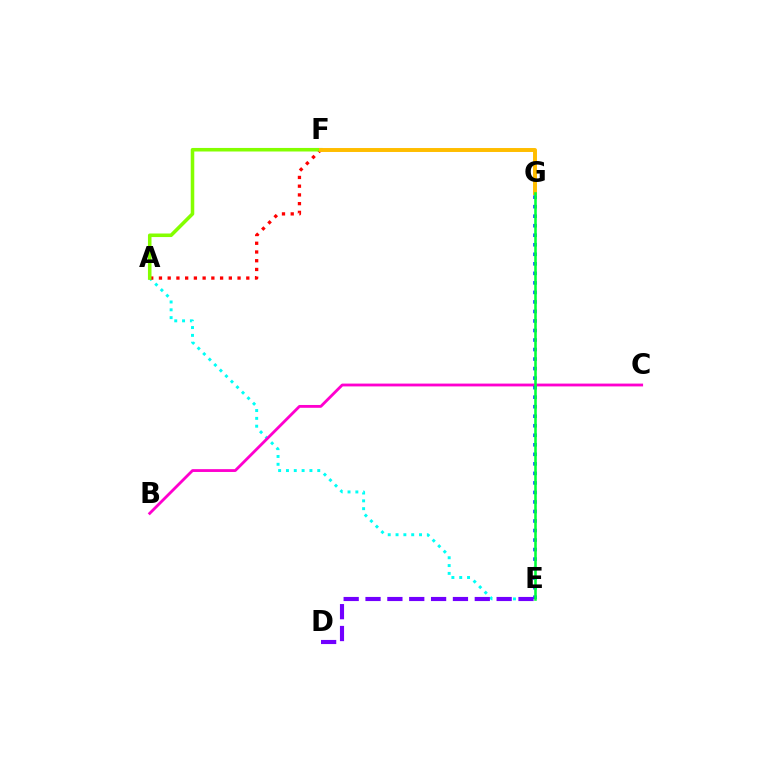{('A', 'E'): [{'color': '#00fff6', 'line_style': 'dotted', 'thickness': 2.13}], ('A', 'F'): [{'color': '#ff0000', 'line_style': 'dotted', 'thickness': 2.37}, {'color': '#84ff00', 'line_style': 'solid', 'thickness': 2.56}], ('B', 'C'): [{'color': '#ff00cf', 'line_style': 'solid', 'thickness': 2.03}], ('E', 'G'): [{'color': '#004bff', 'line_style': 'dotted', 'thickness': 2.59}, {'color': '#00ff39', 'line_style': 'solid', 'thickness': 1.85}], ('D', 'E'): [{'color': '#7200ff', 'line_style': 'dashed', 'thickness': 2.97}], ('F', 'G'): [{'color': '#ffbd00', 'line_style': 'solid', 'thickness': 2.84}]}